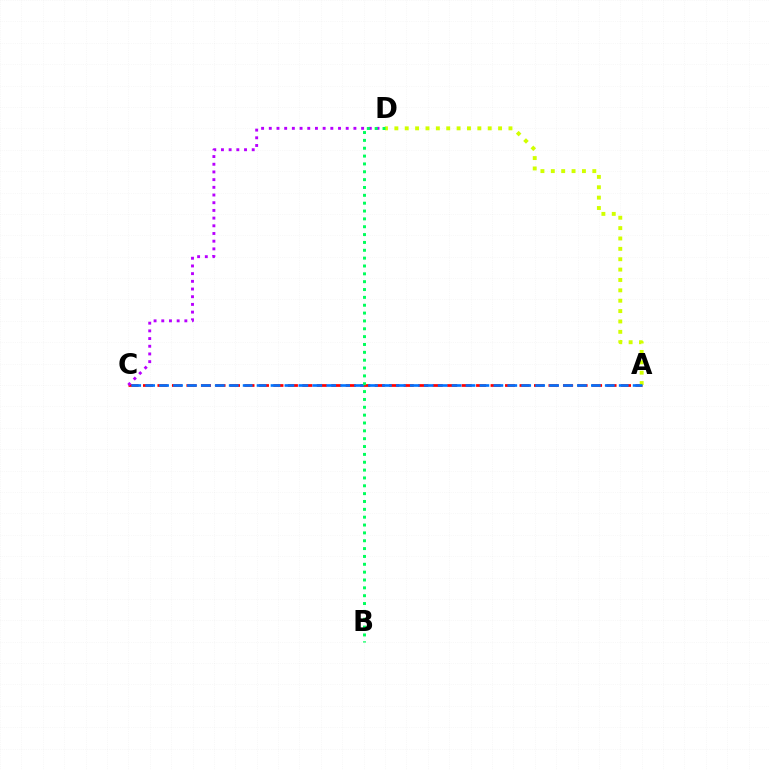{('A', 'C'): [{'color': '#ff0000', 'line_style': 'dashed', 'thickness': 1.97}, {'color': '#0074ff', 'line_style': 'dashed', 'thickness': 1.89}], ('A', 'D'): [{'color': '#d1ff00', 'line_style': 'dotted', 'thickness': 2.82}], ('C', 'D'): [{'color': '#b900ff', 'line_style': 'dotted', 'thickness': 2.09}], ('B', 'D'): [{'color': '#00ff5c', 'line_style': 'dotted', 'thickness': 2.13}]}